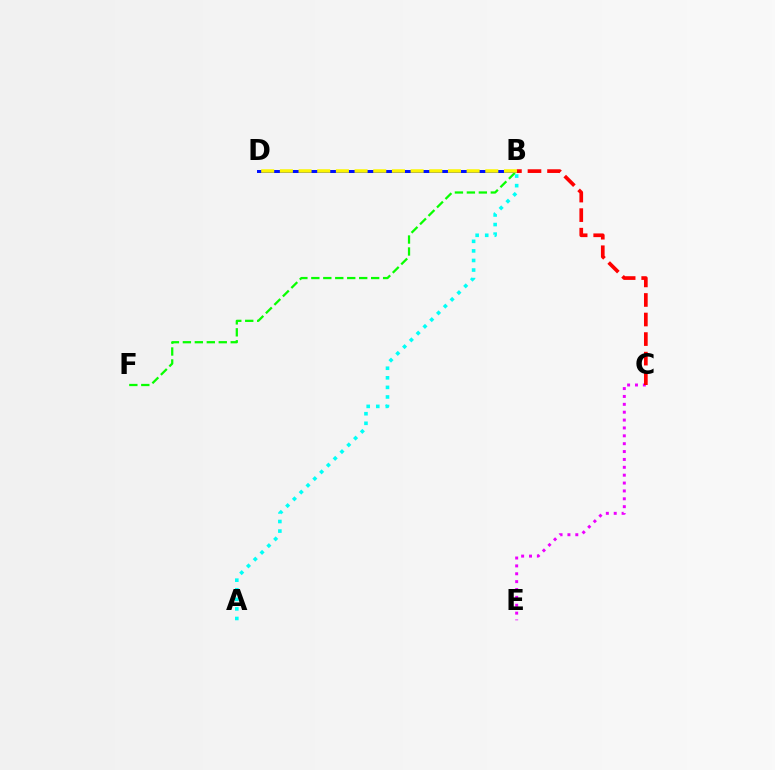{('B', 'F'): [{'color': '#08ff00', 'line_style': 'dashed', 'thickness': 1.63}], ('B', 'D'): [{'color': '#0010ff', 'line_style': 'solid', 'thickness': 2.15}, {'color': '#fcf500', 'line_style': 'dashed', 'thickness': 2.54}], ('C', 'E'): [{'color': '#ee00ff', 'line_style': 'dotted', 'thickness': 2.14}], ('A', 'B'): [{'color': '#00fff6', 'line_style': 'dotted', 'thickness': 2.6}], ('B', 'C'): [{'color': '#ff0000', 'line_style': 'dashed', 'thickness': 2.66}]}